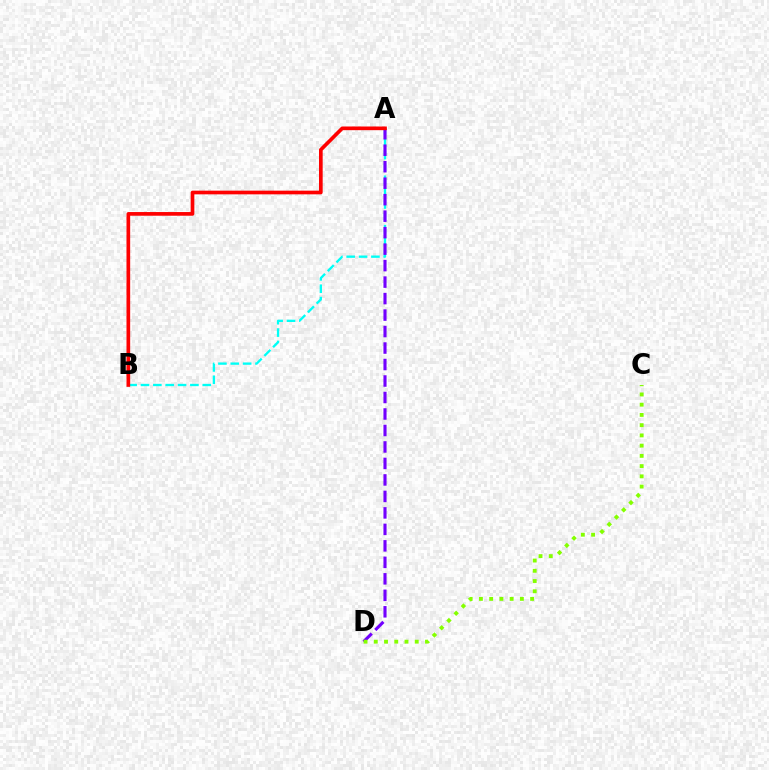{('A', 'B'): [{'color': '#00fff6', 'line_style': 'dashed', 'thickness': 1.68}, {'color': '#ff0000', 'line_style': 'solid', 'thickness': 2.65}], ('A', 'D'): [{'color': '#7200ff', 'line_style': 'dashed', 'thickness': 2.24}], ('C', 'D'): [{'color': '#84ff00', 'line_style': 'dotted', 'thickness': 2.78}]}